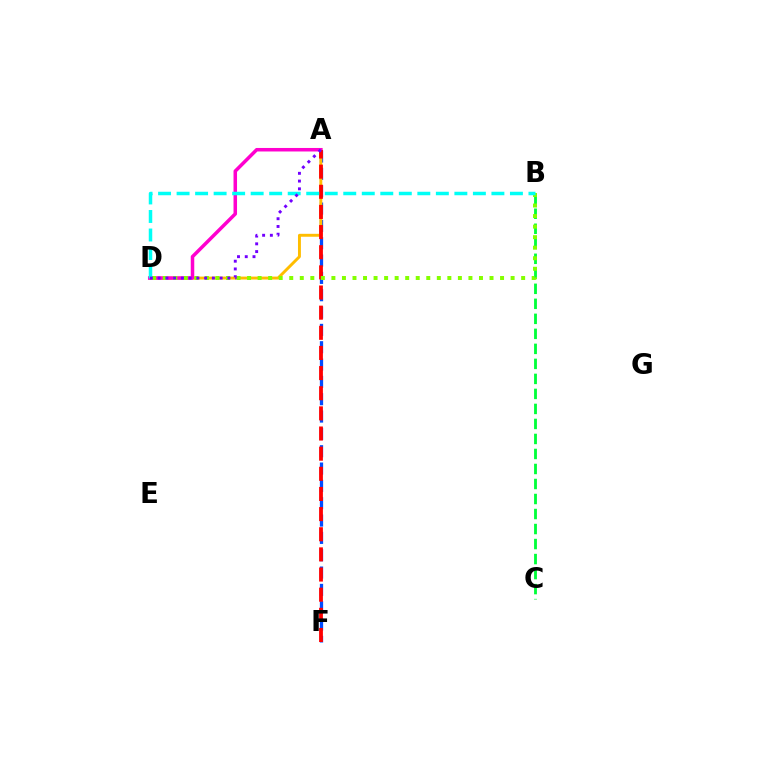{('A', 'F'): [{'color': '#004bff', 'line_style': 'dashed', 'thickness': 2.35}, {'color': '#ff0000', 'line_style': 'dashed', 'thickness': 2.74}], ('B', 'C'): [{'color': '#00ff39', 'line_style': 'dashed', 'thickness': 2.04}], ('A', 'D'): [{'color': '#ffbd00', 'line_style': 'solid', 'thickness': 2.11}, {'color': '#ff00cf', 'line_style': 'solid', 'thickness': 2.53}, {'color': '#7200ff', 'line_style': 'dotted', 'thickness': 2.11}], ('B', 'D'): [{'color': '#84ff00', 'line_style': 'dotted', 'thickness': 2.86}, {'color': '#00fff6', 'line_style': 'dashed', 'thickness': 2.52}]}